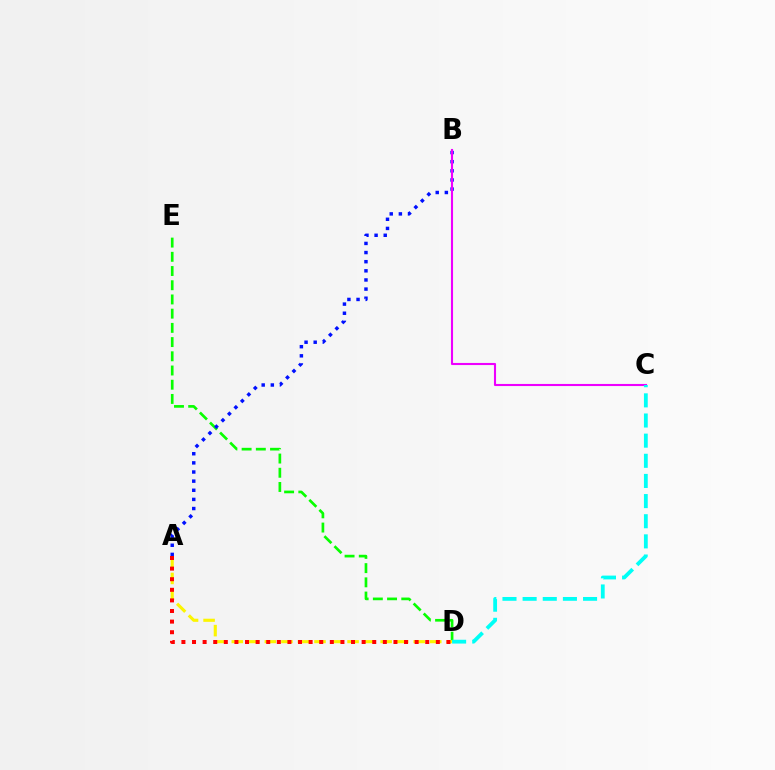{('D', 'E'): [{'color': '#08ff00', 'line_style': 'dashed', 'thickness': 1.93}], ('A', 'D'): [{'color': '#fcf500', 'line_style': 'dashed', 'thickness': 2.25}, {'color': '#ff0000', 'line_style': 'dotted', 'thickness': 2.88}], ('A', 'B'): [{'color': '#0010ff', 'line_style': 'dotted', 'thickness': 2.48}], ('B', 'C'): [{'color': '#ee00ff', 'line_style': 'solid', 'thickness': 1.51}], ('C', 'D'): [{'color': '#00fff6', 'line_style': 'dashed', 'thickness': 2.74}]}